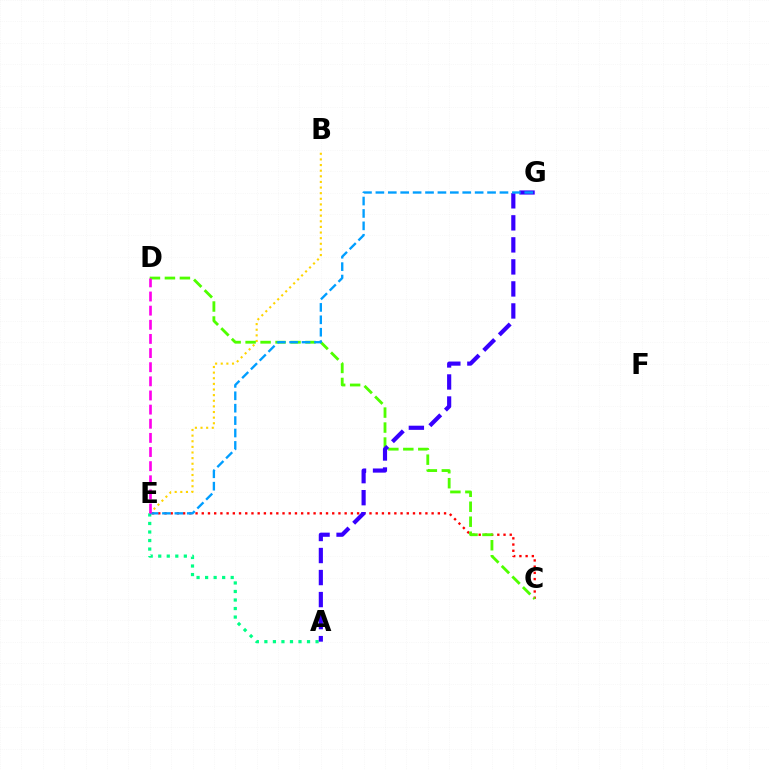{('A', 'E'): [{'color': '#00ff86', 'line_style': 'dotted', 'thickness': 2.32}], ('B', 'E'): [{'color': '#ffd500', 'line_style': 'dotted', 'thickness': 1.53}], ('C', 'E'): [{'color': '#ff0000', 'line_style': 'dotted', 'thickness': 1.69}], ('C', 'D'): [{'color': '#4fff00', 'line_style': 'dashed', 'thickness': 2.03}], ('A', 'G'): [{'color': '#3700ff', 'line_style': 'dashed', 'thickness': 2.99}], ('E', 'G'): [{'color': '#009eff', 'line_style': 'dashed', 'thickness': 1.69}], ('D', 'E'): [{'color': '#ff00ed', 'line_style': 'dashed', 'thickness': 1.92}]}